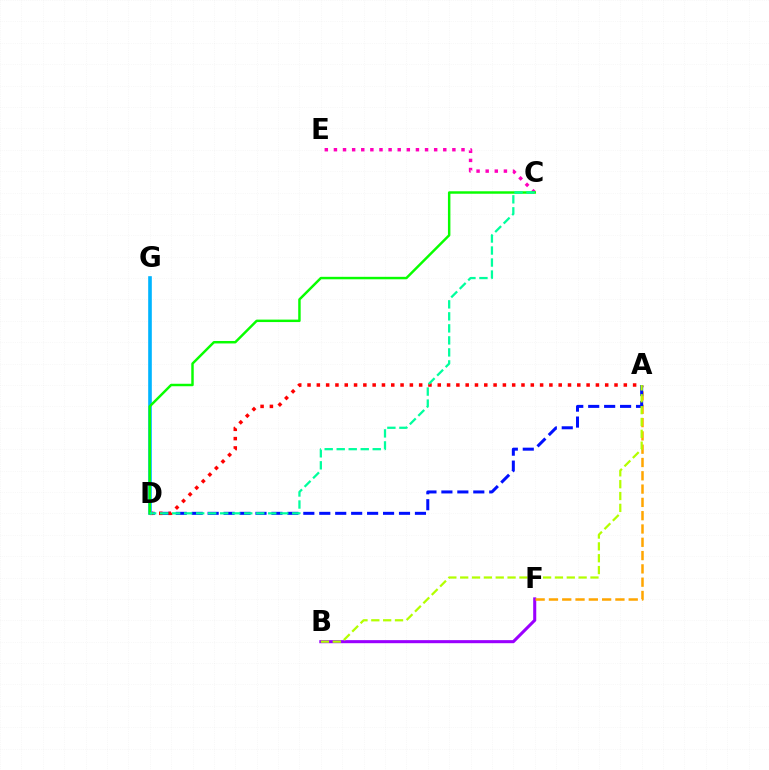{('C', 'E'): [{'color': '#ff00bd', 'line_style': 'dotted', 'thickness': 2.48}], ('B', 'F'): [{'color': '#9b00ff', 'line_style': 'solid', 'thickness': 2.2}], ('A', 'F'): [{'color': '#ffa500', 'line_style': 'dashed', 'thickness': 1.81}], ('A', 'D'): [{'color': '#0010ff', 'line_style': 'dashed', 'thickness': 2.17}, {'color': '#ff0000', 'line_style': 'dotted', 'thickness': 2.53}], ('D', 'G'): [{'color': '#00b5ff', 'line_style': 'solid', 'thickness': 2.62}], ('C', 'D'): [{'color': '#08ff00', 'line_style': 'solid', 'thickness': 1.77}, {'color': '#00ff9d', 'line_style': 'dashed', 'thickness': 1.63}], ('A', 'B'): [{'color': '#b3ff00', 'line_style': 'dashed', 'thickness': 1.61}]}